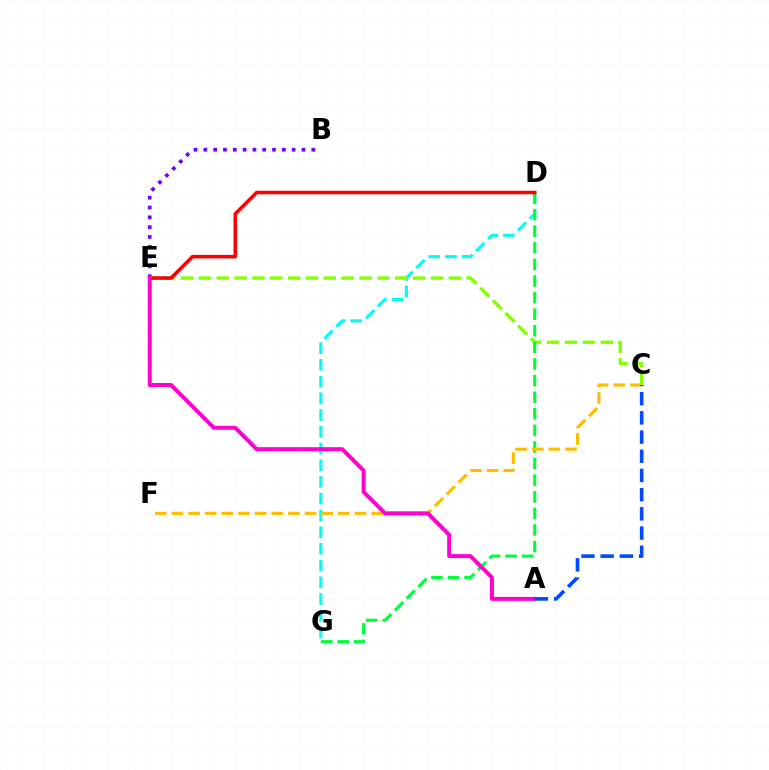{('B', 'E'): [{'color': '#7200ff', 'line_style': 'dotted', 'thickness': 2.67}], ('D', 'G'): [{'color': '#00fff6', 'line_style': 'dashed', 'thickness': 2.27}, {'color': '#00ff39', 'line_style': 'dashed', 'thickness': 2.25}], ('C', 'E'): [{'color': '#84ff00', 'line_style': 'dashed', 'thickness': 2.43}], ('D', 'E'): [{'color': '#ff0000', 'line_style': 'solid', 'thickness': 2.55}], ('C', 'F'): [{'color': '#ffbd00', 'line_style': 'dashed', 'thickness': 2.26}], ('A', 'E'): [{'color': '#ff00cf', 'line_style': 'solid', 'thickness': 2.85}], ('A', 'C'): [{'color': '#004bff', 'line_style': 'dashed', 'thickness': 2.61}]}